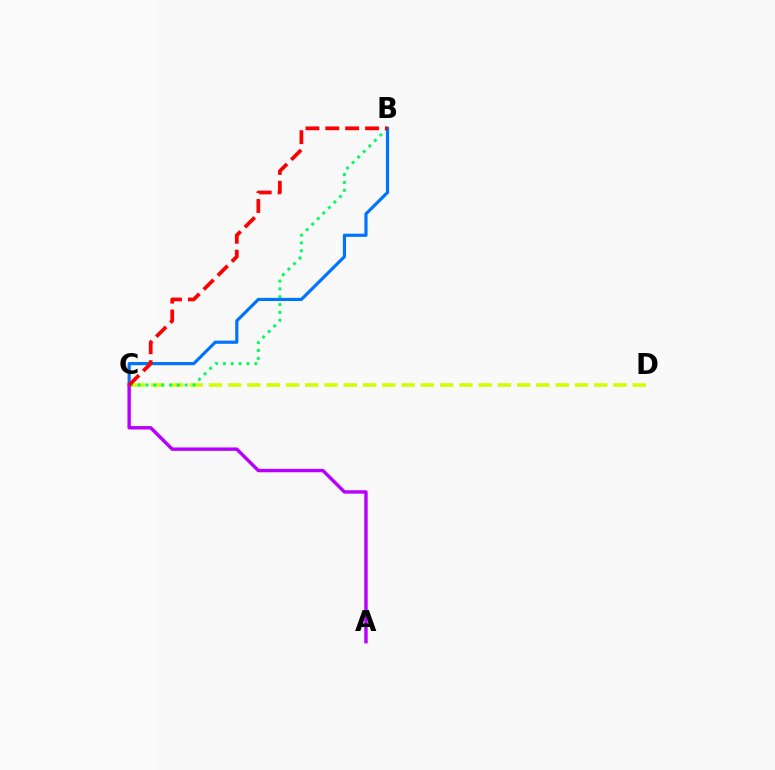{('C', 'D'): [{'color': '#d1ff00', 'line_style': 'dashed', 'thickness': 2.62}], ('B', 'C'): [{'color': '#00ff5c', 'line_style': 'dotted', 'thickness': 2.13}, {'color': '#0074ff', 'line_style': 'solid', 'thickness': 2.29}, {'color': '#ff0000', 'line_style': 'dashed', 'thickness': 2.7}], ('A', 'C'): [{'color': '#b900ff', 'line_style': 'solid', 'thickness': 2.46}]}